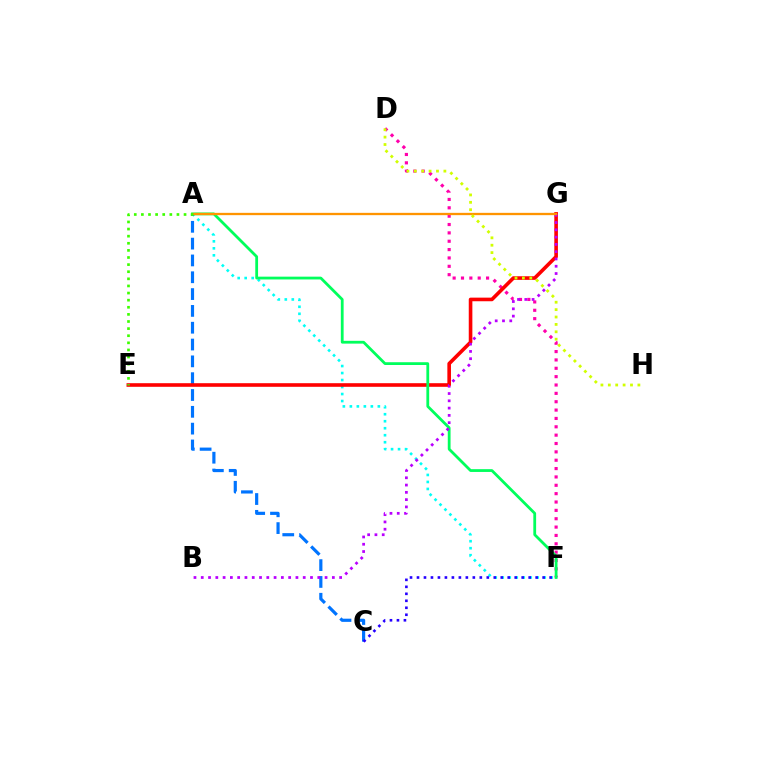{('D', 'F'): [{'color': '#ff00ac', 'line_style': 'dotted', 'thickness': 2.27}], ('A', 'F'): [{'color': '#00fff6', 'line_style': 'dotted', 'thickness': 1.9}, {'color': '#00ff5c', 'line_style': 'solid', 'thickness': 2.01}], ('A', 'C'): [{'color': '#0074ff', 'line_style': 'dashed', 'thickness': 2.28}], ('E', 'G'): [{'color': '#ff0000', 'line_style': 'solid', 'thickness': 2.6}], ('B', 'G'): [{'color': '#b900ff', 'line_style': 'dotted', 'thickness': 1.98}], ('A', 'G'): [{'color': '#ff9400', 'line_style': 'solid', 'thickness': 1.67}], ('A', 'E'): [{'color': '#3dff00', 'line_style': 'dotted', 'thickness': 1.93}], ('C', 'F'): [{'color': '#2500ff', 'line_style': 'dotted', 'thickness': 1.9}], ('D', 'H'): [{'color': '#d1ff00', 'line_style': 'dotted', 'thickness': 2.01}]}